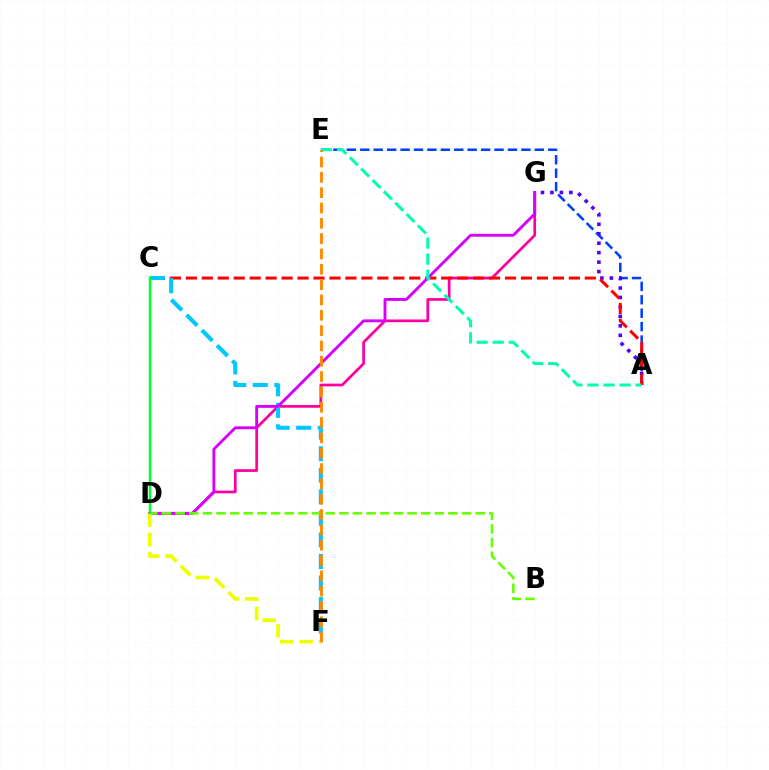{('A', 'E'): [{'color': '#003fff', 'line_style': 'dashed', 'thickness': 1.82}, {'color': '#00ffaf', 'line_style': 'dashed', 'thickness': 2.18}], ('A', 'G'): [{'color': '#4f00ff', 'line_style': 'dotted', 'thickness': 2.57}], ('D', 'G'): [{'color': '#ff00a0', 'line_style': 'solid', 'thickness': 1.96}, {'color': '#d600ff', 'line_style': 'solid', 'thickness': 2.07}], ('A', 'C'): [{'color': '#ff0000', 'line_style': 'dashed', 'thickness': 2.17}], ('C', 'F'): [{'color': '#00c7ff', 'line_style': 'dashed', 'thickness': 2.93}], ('B', 'D'): [{'color': '#66ff00', 'line_style': 'dashed', 'thickness': 1.85}], ('D', 'F'): [{'color': '#eeff00', 'line_style': 'dashed', 'thickness': 2.64}], ('E', 'F'): [{'color': '#ff8800', 'line_style': 'dashed', 'thickness': 2.08}], ('C', 'D'): [{'color': '#00ff27', 'line_style': 'solid', 'thickness': 1.78}]}